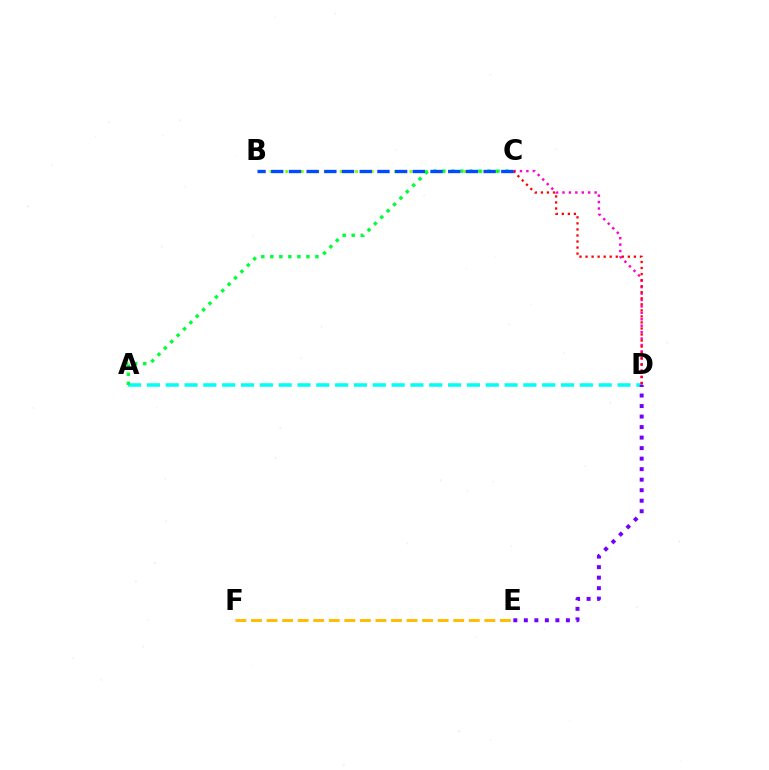{('A', 'D'): [{'color': '#00fff6', 'line_style': 'dashed', 'thickness': 2.56}], ('B', 'C'): [{'color': '#84ff00', 'line_style': 'dotted', 'thickness': 2.11}, {'color': '#004bff', 'line_style': 'dashed', 'thickness': 2.4}], ('C', 'D'): [{'color': '#ff00cf', 'line_style': 'dotted', 'thickness': 1.75}, {'color': '#ff0000', 'line_style': 'dotted', 'thickness': 1.64}], ('D', 'E'): [{'color': '#7200ff', 'line_style': 'dotted', 'thickness': 2.86}], ('A', 'C'): [{'color': '#00ff39', 'line_style': 'dotted', 'thickness': 2.45}], ('E', 'F'): [{'color': '#ffbd00', 'line_style': 'dashed', 'thickness': 2.11}]}